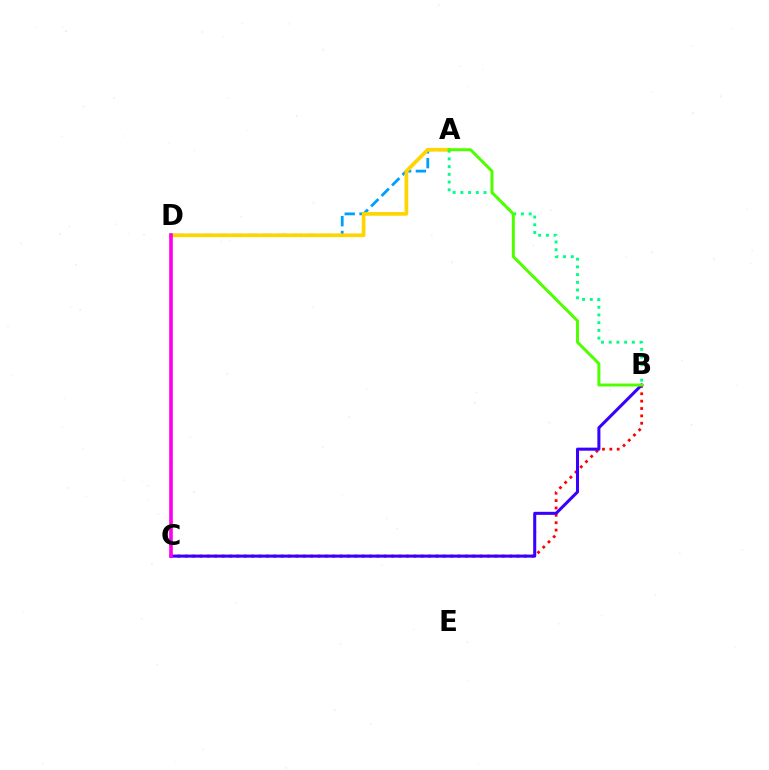{('A', 'D'): [{'color': '#009eff', 'line_style': 'dashed', 'thickness': 2.01}, {'color': '#ffd500', 'line_style': 'solid', 'thickness': 2.65}], ('B', 'C'): [{'color': '#ff0000', 'line_style': 'dotted', 'thickness': 2.0}, {'color': '#3700ff', 'line_style': 'solid', 'thickness': 2.19}], ('A', 'B'): [{'color': '#00ff86', 'line_style': 'dotted', 'thickness': 2.1}, {'color': '#4fff00', 'line_style': 'solid', 'thickness': 2.15}], ('C', 'D'): [{'color': '#ff00ed', 'line_style': 'solid', 'thickness': 2.61}]}